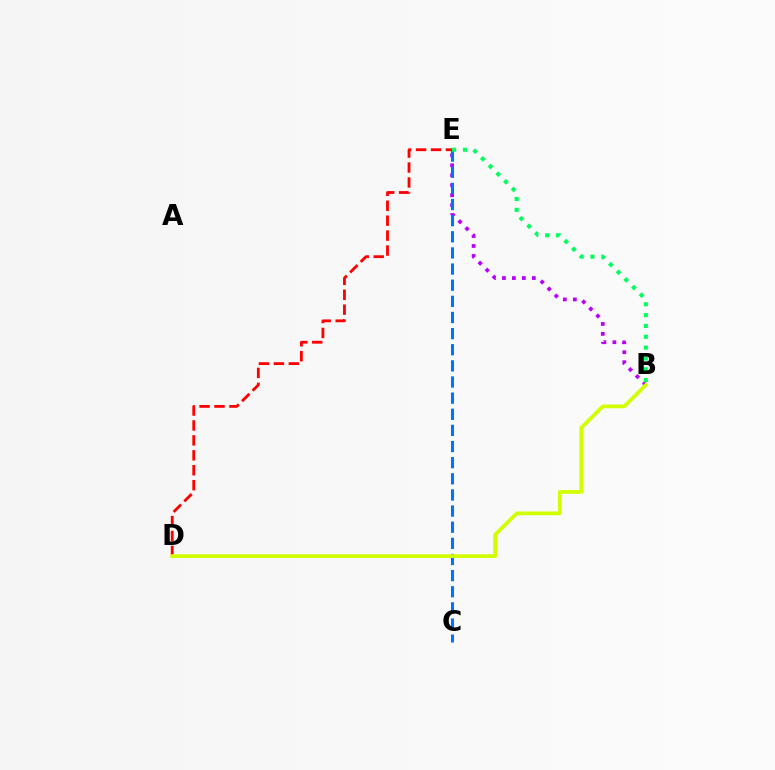{('B', 'E'): [{'color': '#b900ff', 'line_style': 'dotted', 'thickness': 2.71}, {'color': '#00ff5c', 'line_style': 'dotted', 'thickness': 2.94}], ('C', 'E'): [{'color': '#0074ff', 'line_style': 'dashed', 'thickness': 2.19}], ('D', 'E'): [{'color': '#ff0000', 'line_style': 'dashed', 'thickness': 2.03}], ('B', 'D'): [{'color': '#d1ff00', 'line_style': 'solid', 'thickness': 2.69}]}